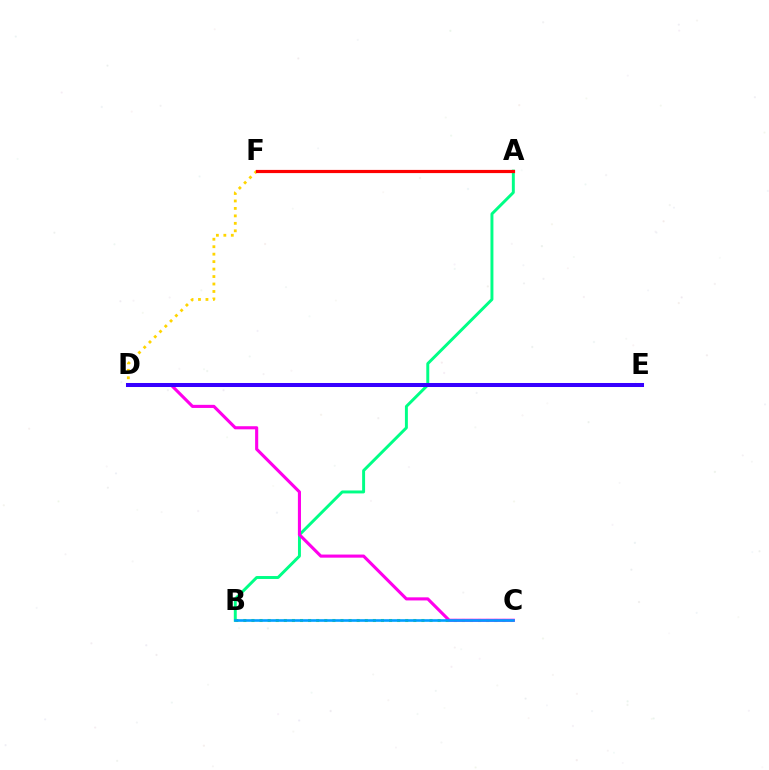{('A', 'B'): [{'color': '#00ff86', 'line_style': 'solid', 'thickness': 2.12}], ('D', 'F'): [{'color': '#ffd500', 'line_style': 'dotted', 'thickness': 2.03}], ('A', 'F'): [{'color': '#ff0000', 'line_style': 'solid', 'thickness': 2.29}], ('B', 'C'): [{'color': '#4fff00', 'line_style': 'dotted', 'thickness': 2.2}, {'color': '#009eff', 'line_style': 'solid', 'thickness': 1.89}], ('C', 'D'): [{'color': '#ff00ed', 'line_style': 'solid', 'thickness': 2.24}], ('D', 'E'): [{'color': '#3700ff', 'line_style': 'solid', 'thickness': 2.9}]}